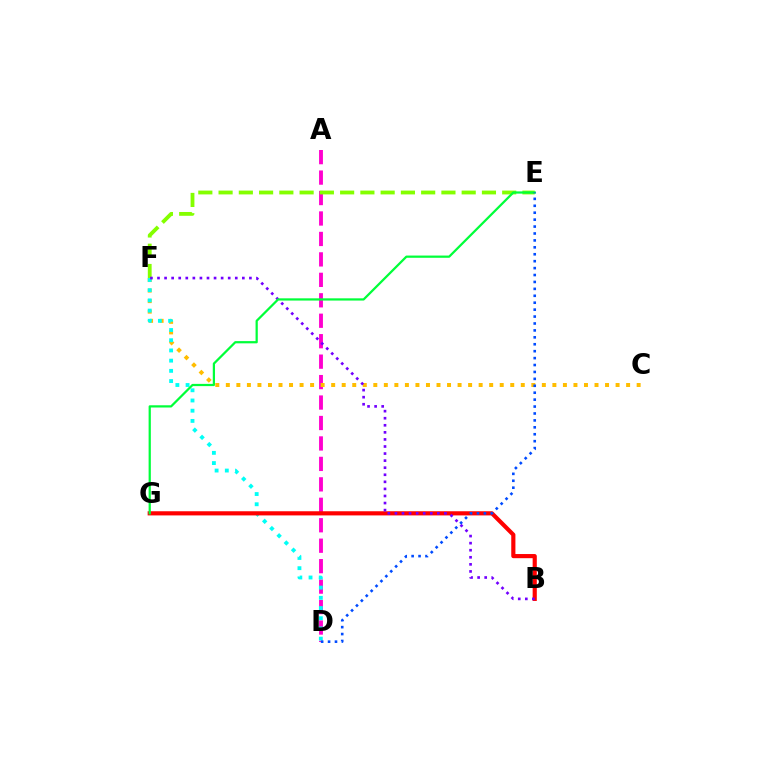{('A', 'D'): [{'color': '#ff00cf', 'line_style': 'dashed', 'thickness': 2.78}], ('E', 'F'): [{'color': '#84ff00', 'line_style': 'dashed', 'thickness': 2.75}], ('C', 'F'): [{'color': '#ffbd00', 'line_style': 'dotted', 'thickness': 2.86}], ('D', 'F'): [{'color': '#00fff6', 'line_style': 'dotted', 'thickness': 2.77}], ('B', 'G'): [{'color': '#ff0000', 'line_style': 'solid', 'thickness': 2.99}], ('B', 'F'): [{'color': '#7200ff', 'line_style': 'dotted', 'thickness': 1.92}], ('E', 'G'): [{'color': '#00ff39', 'line_style': 'solid', 'thickness': 1.61}], ('D', 'E'): [{'color': '#004bff', 'line_style': 'dotted', 'thickness': 1.88}]}